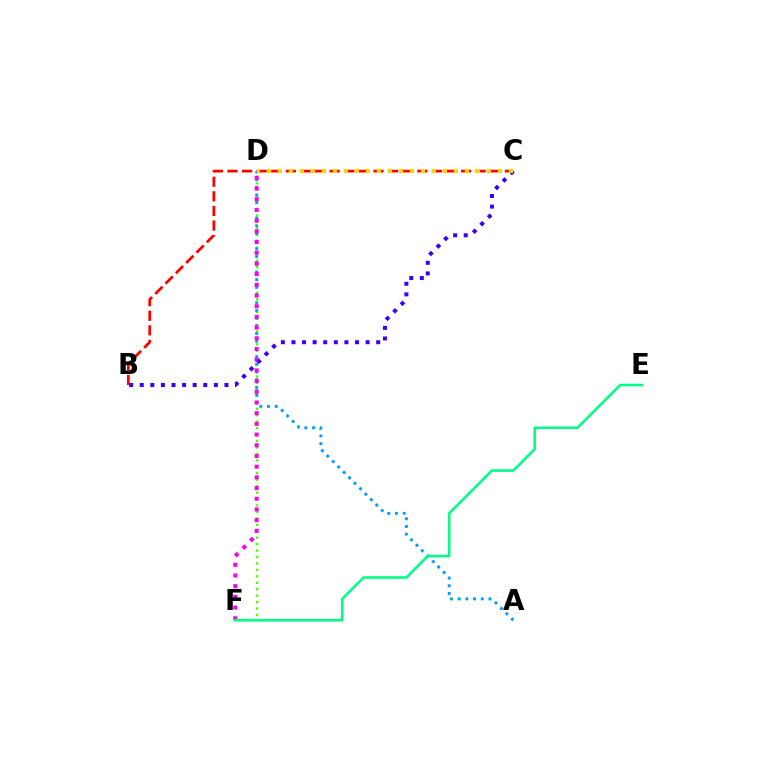{('B', 'C'): [{'color': '#ff0000', 'line_style': 'dashed', 'thickness': 1.98}, {'color': '#3700ff', 'line_style': 'dotted', 'thickness': 2.88}], ('D', 'F'): [{'color': '#4fff00', 'line_style': 'dotted', 'thickness': 1.75}, {'color': '#ff00ed', 'line_style': 'dotted', 'thickness': 2.91}], ('A', 'D'): [{'color': '#009eff', 'line_style': 'dotted', 'thickness': 2.09}], ('E', 'F'): [{'color': '#00ff86', 'line_style': 'solid', 'thickness': 1.87}], ('C', 'D'): [{'color': '#ffd500', 'line_style': 'dotted', 'thickness': 2.99}]}